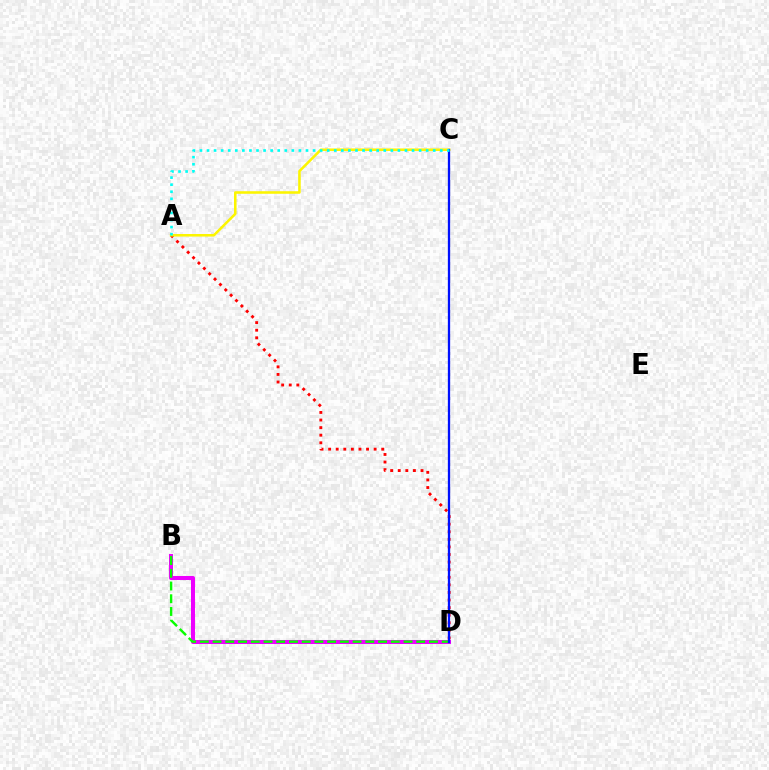{('B', 'D'): [{'color': '#ee00ff', 'line_style': 'solid', 'thickness': 2.9}, {'color': '#08ff00', 'line_style': 'dashed', 'thickness': 1.73}], ('A', 'D'): [{'color': '#ff0000', 'line_style': 'dotted', 'thickness': 2.06}], ('A', 'C'): [{'color': '#fcf500', 'line_style': 'solid', 'thickness': 1.84}, {'color': '#00fff6', 'line_style': 'dotted', 'thickness': 1.92}], ('C', 'D'): [{'color': '#0010ff', 'line_style': 'solid', 'thickness': 1.65}]}